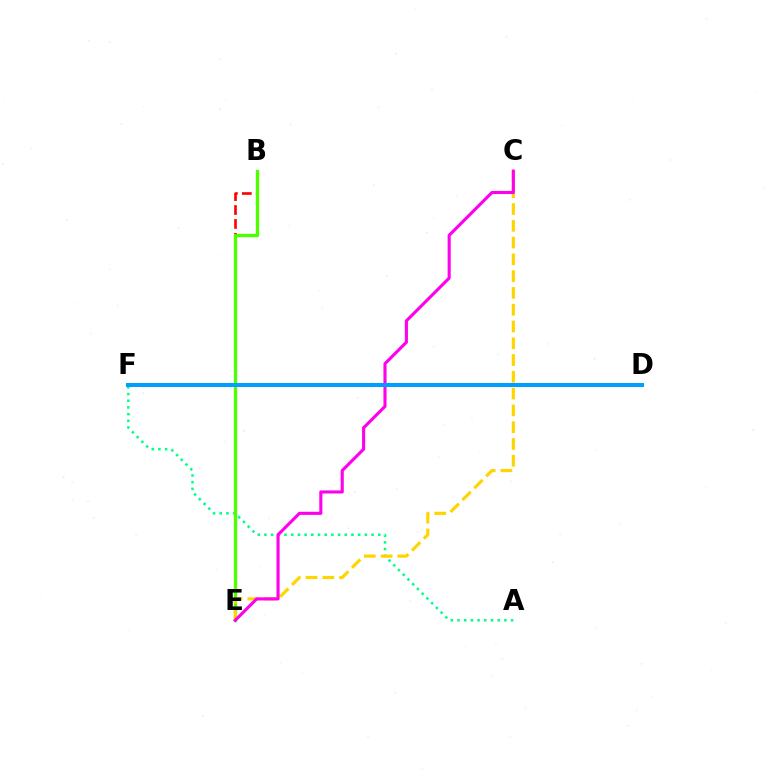{('D', 'F'): [{'color': '#3700ff', 'line_style': 'dotted', 'thickness': 1.64}, {'color': '#009eff', 'line_style': 'solid', 'thickness': 2.88}], ('A', 'F'): [{'color': '#00ff86', 'line_style': 'dotted', 'thickness': 1.82}], ('B', 'E'): [{'color': '#ff0000', 'line_style': 'dashed', 'thickness': 1.89}, {'color': '#4fff00', 'line_style': 'solid', 'thickness': 2.4}], ('C', 'E'): [{'color': '#ffd500', 'line_style': 'dashed', 'thickness': 2.28}, {'color': '#ff00ed', 'line_style': 'solid', 'thickness': 2.24}]}